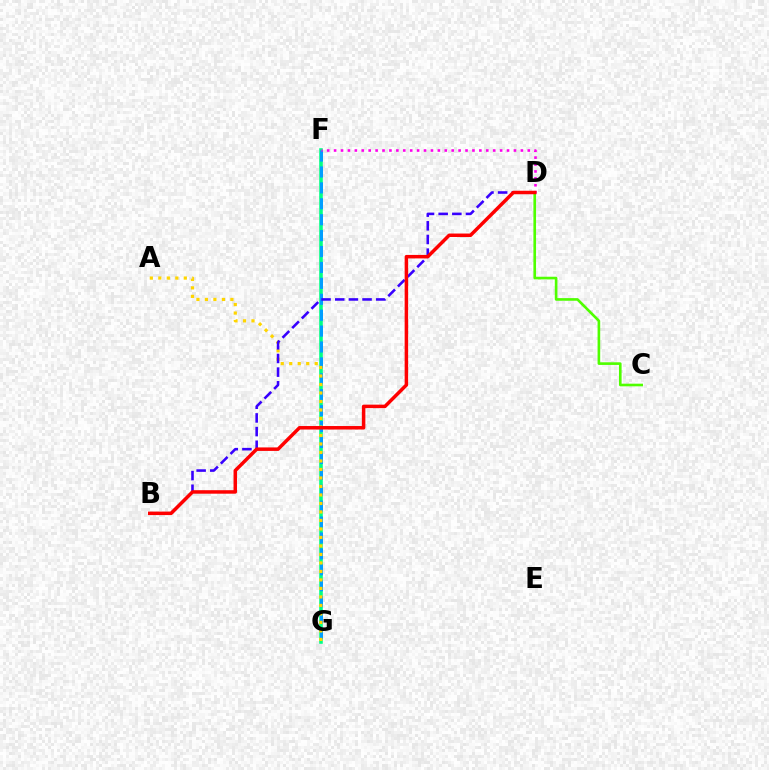{('F', 'G'): [{'color': '#00ff86', 'line_style': 'solid', 'thickness': 2.57}, {'color': '#009eff', 'line_style': 'dashed', 'thickness': 2.16}], ('A', 'G'): [{'color': '#ffd500', 'line_style': 'dotted', 'thickness': 2.31}], ('B', 'D'): [{'color': '#3700ff', 'line_style': 'dashed', 'thickness': 1.86}, {'color': '#ff0000', 'line_style': 'solid', 'thickness': 2.51}], ('D', 'F'): [{'color': '#ff00ed', 'line_style': 'dotted', 'thickness': 1.88}], ('C', 'D'): [{'color': '#4fff00', 'line_style': 'solid', 'thickness': 1.9}]}